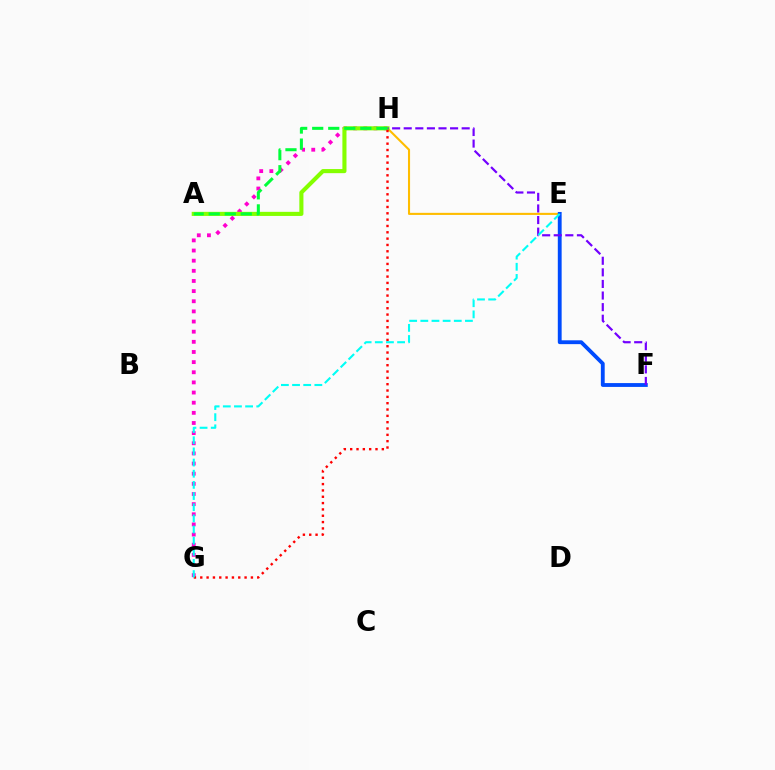{('G', 'H'): [{'color': '#ff00cf', 'line_style': 'dotted', 'thickness': 2.76}, {'color': '#ff0000', 'line_style': 'dotted', 'thickness': 1.72}], ('E', 'H'): [{'color': '#ffbd00', 'line_style': 'solid', 'thickness': 1.51}], ('A', 'H'): [{'color': '#84ff00', 'line_style': 'solid', 'thickness': 2.95}, {'color': '#00ff39', 'line_style': 'dashed', 'thickness': 2.18}], ('E', 'F'): [{'color': '#004bff', 'line_style': 'solid', 'thickness': 2.76}], ('F', 'H'): [{'color': '#7200ff', 'line_style': 'dashed', 'thickness': 1.57}], ('E', 'G'): [{'color': '#00fff6', 'line_style': 'dashed', 'thickness': 1.52}]}